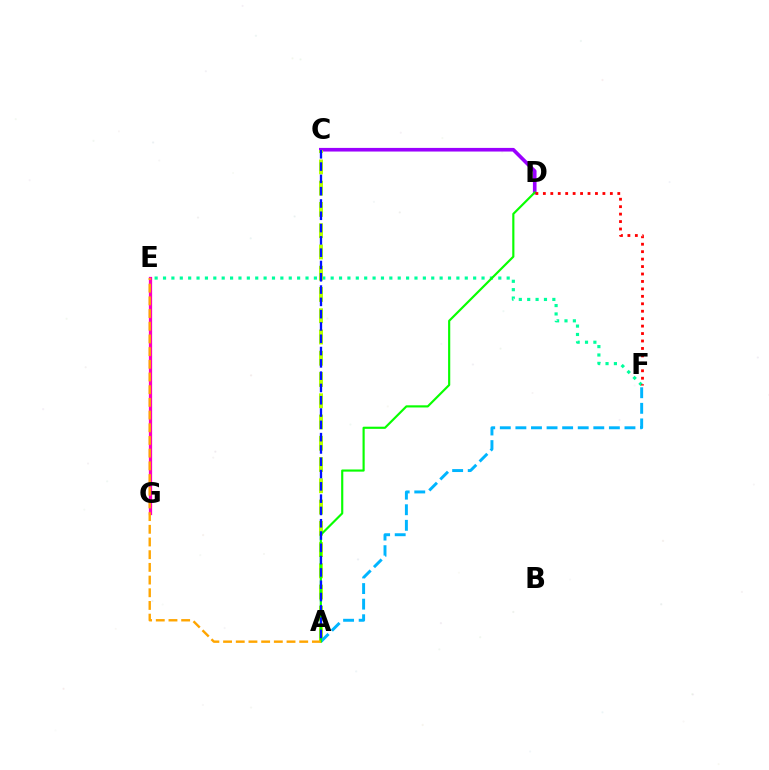{('C', 'D'): [{'color': '#9b00ff', 'line_style': 'solid', 'thickness': 2.62}], ('E', 'G'): [{'color': '#ff00bd', 'line_style': 'solid', 'thickness': 2.35}], ('E', 'F'): [{'color': '#00ff9d', 'line_style': 'dotted', 'thickness': 2.28}], ('A', 'C'): [{'color': '#b3ff00', 'line_style': 'dashed', 'thickness': 2.89}, {'color': '#0010ff', 'line_style': 'dashed', 'thickness': 1.67}], ('A', 'F'): [{'color': '#00b5ff', 'line_style': 'dashed', 'thickness': 2.12}], ('A', 'D'): [{'color': '#08ff00', 'line_style': 'solid', 'thickness': 1.55}], ('A', 'E'): [{'color': '#ffa500', 'line_style': 'dashed', 'thickness': 1.72}], ('D', 'F'): [{'color': '#ff0000', 'line_style': 'dotted', 'thickness': 2.02}]}